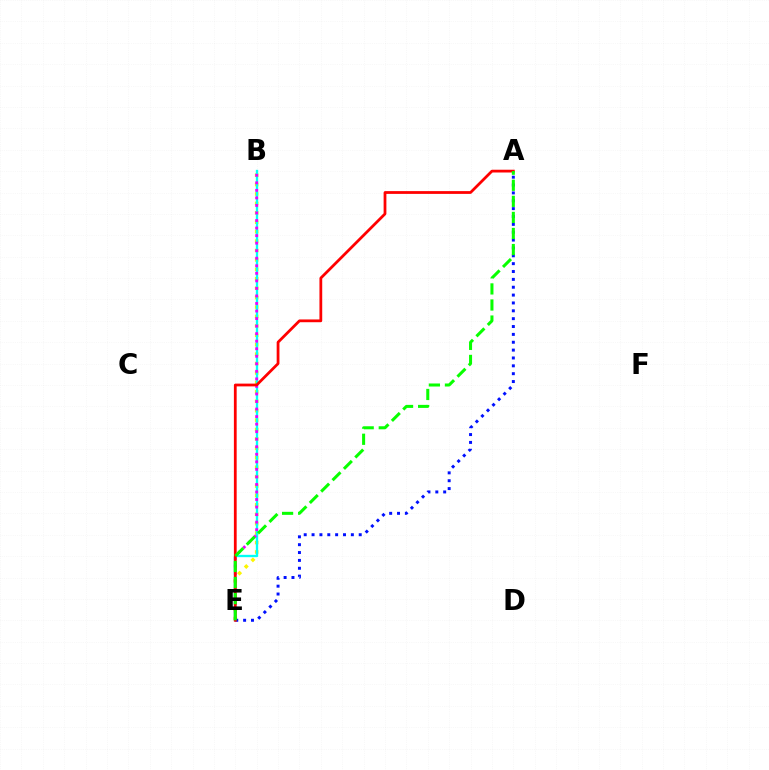{('B', 'E'): [{'color': '#fcf500', 'line_style': 'dotted', 'thickness': 2.56}, {'color': '#00fff6', 'line_style': 'solid', 'thickness': 1.69}, {'color': '#ee00ff', 'line_style': 'dotted', 'thickness': 2.05}], ('A', 'E'): [{'color': '#0010ff', 'line_style': 'dotted', 'thickness': 2.14}, {'color': '#ff0000', 'line_style': 'solid', 'thickness': 2.0}, {'color': '#08ff00', 'line_style': 'dashed', 'thickness': 2.18}]}